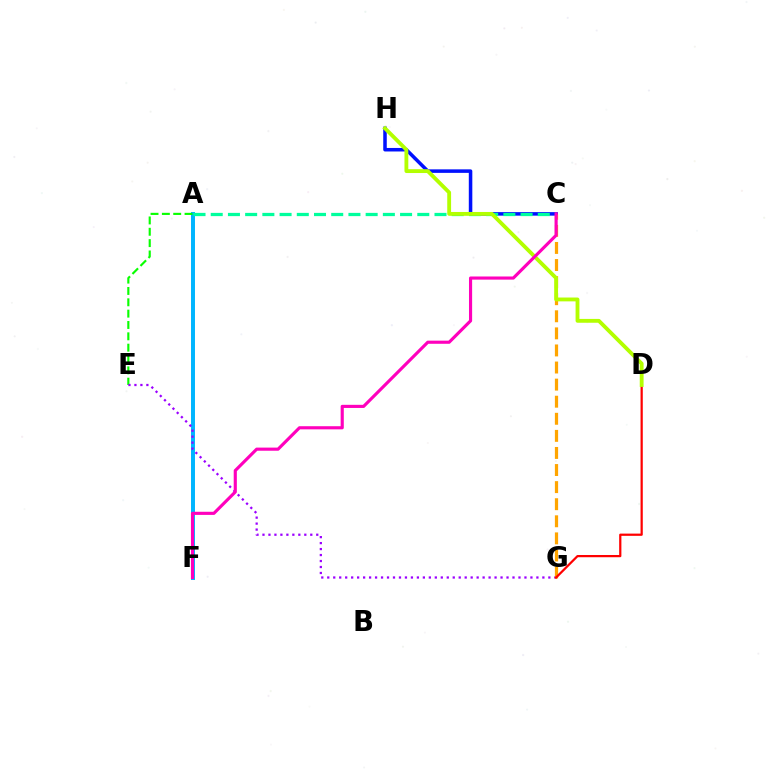{('A', 'F'): [{'color': '#00b5ff', 'line_style': 'solid', 'thickness': 2.86}], ('C', 'H'): [{'color': '#0010ff', 'line_style': 'solid', 'thickness': 2.53}], ('A', 'E'): [{'color': '#08ff00', 'line_style': 'dashed', 'thickness': 1.54}], ('A', 'C'): [{'color': '#00ff9d', 'line_style': 'dashed', 'thickness': 2.34}], ('E', 'G'): [{'color': '#9b00ff', 'line_style': 'dotted', 'thickness': 1.62}], ('C', 'G'): [{'color': '#ffa500', 'line_style': 'dashed', 'thickness': 2.32}], ('D', 'G'): [{'color': '#ff0000', 'line_style': 'solid', 'thickness': 1.61}], ('D', 'H'): [{'color': '#b3ff00', 'line_style': 'solid', 'thickness': 2.77}], ('C', 'F'): [{'color': '#ff00bd', 'line_style': 'solid', 'thickness': 2.26}]}